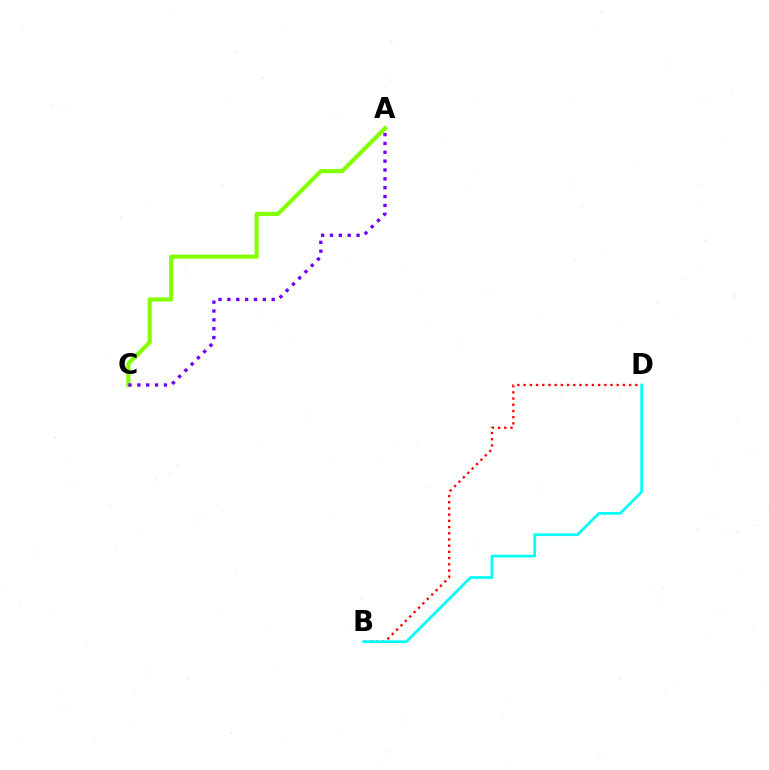{('B', 'D'): [{'color': '#ff0000', 'line_style': 'dotted', 'thickness': 1.69}, {'color': '#00fff6', 'line_style': 'solid', 'thickness': 1.95}], ('A', 'C'): [{'color': '#84ff00', 'line_style': 'solid', 'thickness': 2.97}, {'color': '#7200ff', 'line_style': 'dotted', 'thickness': 2.41}]}